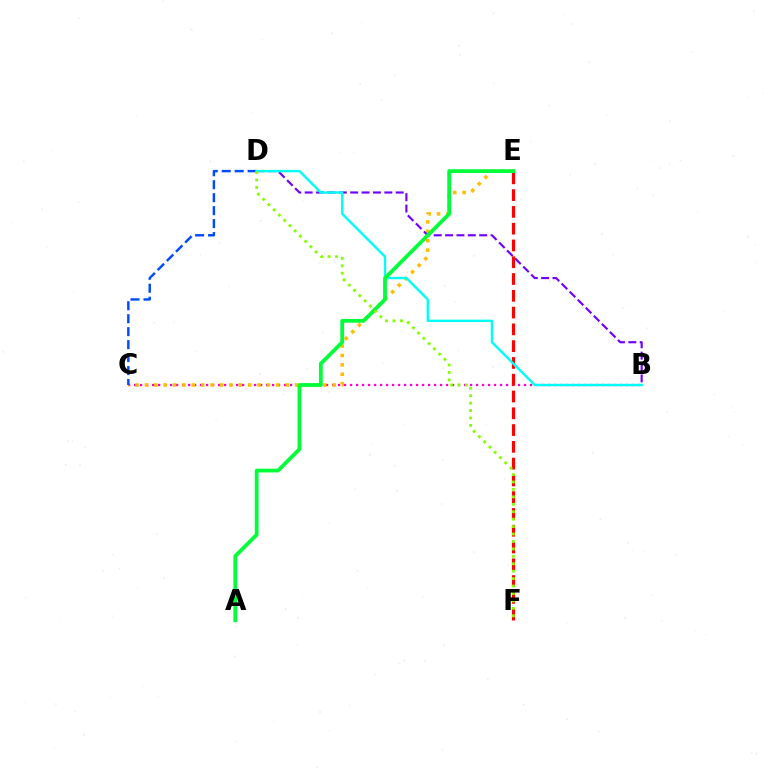{('B', 'C'): [{'color': '#ff00cf', 'line_style': 'dotted', 'thickness': 1.63}], ('C', 'E'): [{'color': '#ffbd00', 'line_style': 'dotted', 'thickness': 2.55}], ('C', 'D'): [{'color': '#004bff', 'line_style': 'dashed', 'thickness': 1.76}], ('B', 'D'): [{'color': '#7200ff', 'line_style': 'dashed', 'thickness': 1.55}, {'color': '#00fff6', 'line_style': 'solid', 'thickness': 1.74}], ('E', 'F'): [{'color': '#ff0000', 'line_style': 'dashed', 'thickness': 2.28}], ('A', 'E'): [{'color': '#00ff39', 'line_style': 'solid', 'thickness': 2.73}], ('D', 'F'): [{'color': '#84ff00', 'line_style': 'dotted', 'thickness': 2.02}]}